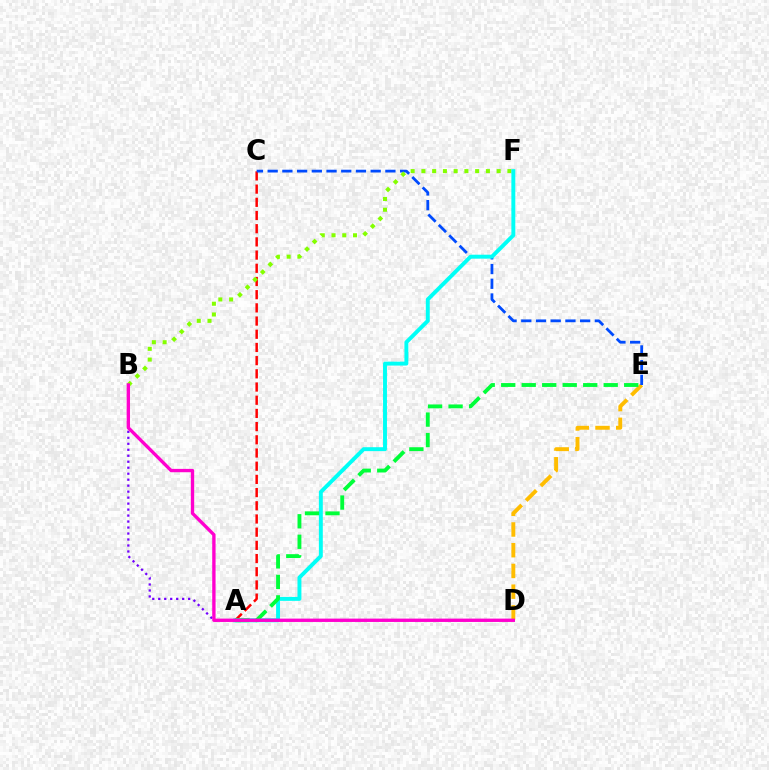{('A', 'C'): [{'color': '#ff0000', 'line_style': 'dashed', 'thickness': 1.79}], ('D', 'E'): [{'color': '#ffbd00', 'line_style': 'dashed', 'thickness': 2.82}], ('C', 'E'): [{'color': '#004bff', 'line_style': 'dashed', 'thickness': 2.0}], ('B', 'F'): [{'color': '#84ff00', 'line_style': 'dotted', 'thickness': 2.92}], ('A', 'F'): [{'color': '#00fff6', 'line_style': 'solid', 'thickness': 2.82}], ('A', 'E'): [{'color': '#00ff39', 'line_style': 'dashed', 'thickness': 2.78}], ('A', 'B'): [{'color': '#7200ff', 'line_style': 'dotted', 'thickness': 1.63}], ('B', 'D'): [{'color': '#ff00cf', 'line_style': 'solid', 'thickness': 2.41}]}